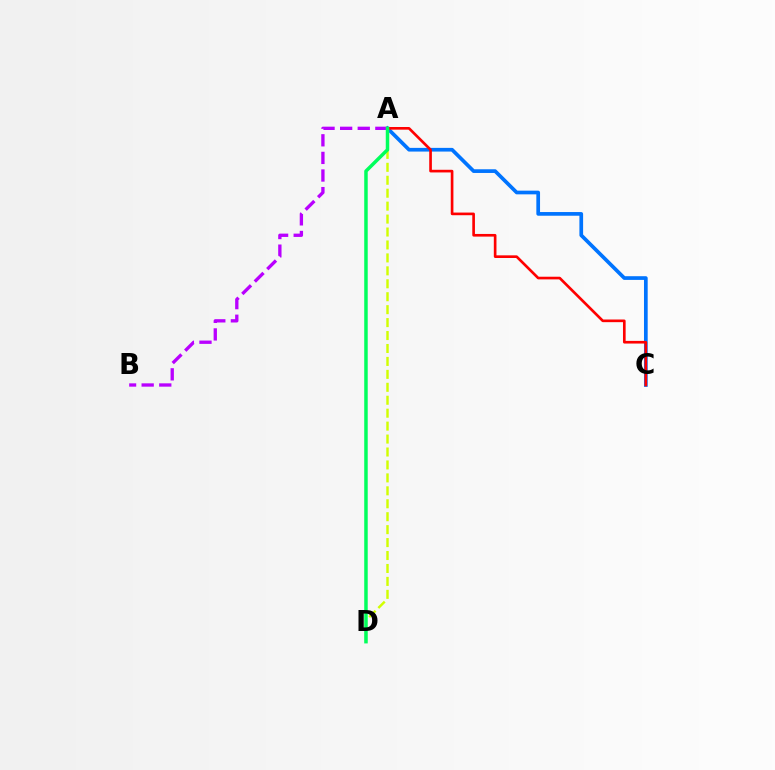{('A', 'C'): [{'color': '#0074ff', 'line_style': 'solid', 'thickness': 2.66}, {'color': '#ff0000', 'line_style': 'solid', 'thickness': 1.91}], ('A', 'D'): [{'color': '#d1ff00', 'line_style': 'dashed', 'thickness': 1.76}, {'color': '#00ff5c', 'line_style': 'solid', 'thickness': 2.51}], ('A', 'B'): [{'color': '#b900ff', 'line_style': 'dashed', 'thickness': 2.39}]}